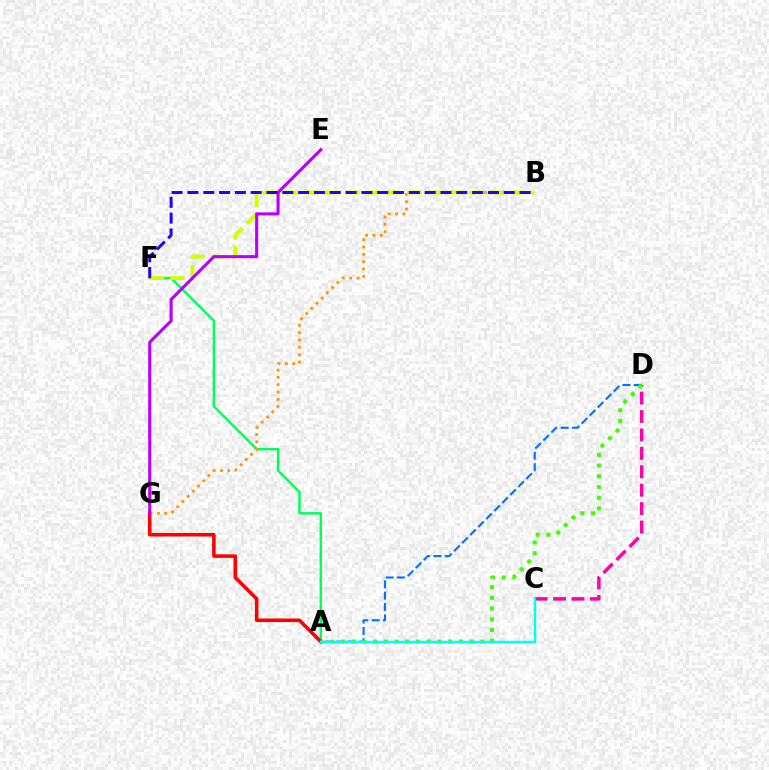{('A', 'F'): [{'color': '#00ff5c', 'line_style': 'solid', 'thickness': 1.76}], ('A', 'G'): [{'color': '#ff0000', 'line_style': 'solid', 'thickness': 2.56}], ('B', 'G'): [{'color': '#ff9400', 'line_style': 'dotted', 'thickness': 1.99}], ('B', 'F'): [{'color': '#d1ff00', 'line_style': 'dashed', 'thickness': 2.81}, {'color': '#2500ff', 'line_style': 'dashed', 'thickness': 2.15}], ('E', 'G'): [{'color': '#b900ff', 'line_style': 'solid', 'thickness': 2.21}], ('C', 'D'): [{'color': '#ff00ac', 'line_style': 'dashed', 'thickness': 2.5}], ('A', 'D'): [{'color': '#0074ff', 'line_style': 'dashed', 'thickness': 1.54}, {'color': '#3dff00', 'line_style': 'dotted', 'thickness': 2.91}], ('A', 'C'): [{'color': '#00fff6', 'line_style': 'solid', 'thickness': 1.75}]}